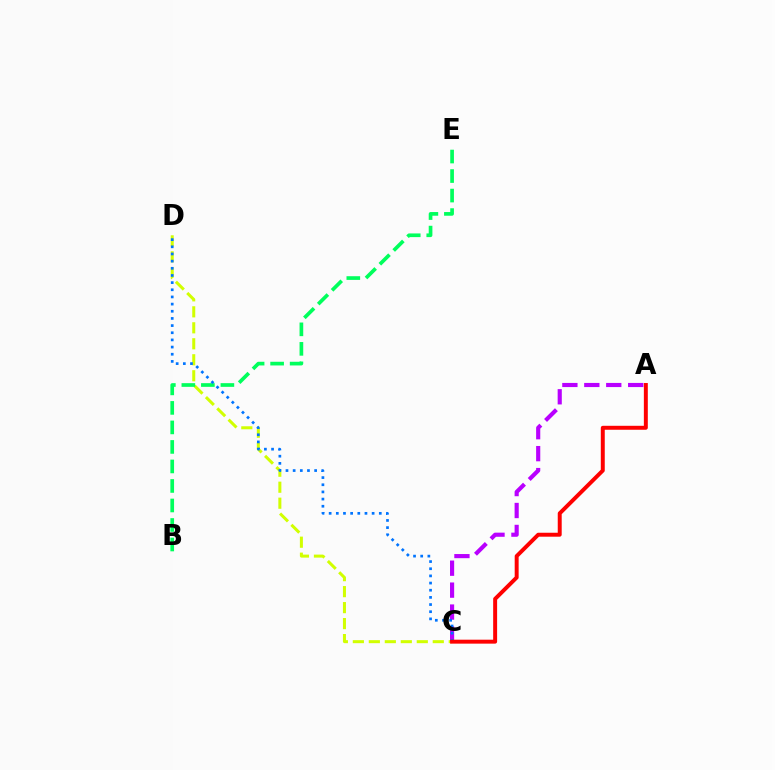{('C', 'D'): [{'color': '#d1ff00', 'line_style': 'dashed', 'thickness': 2.17}, {'color': '#0074ff', 'line_style': 'dotted', 'thickness': 1.95}], ('A', 'C'): [{'color': '#b900ff', 'line_style': 'dashed', 'thickness': 2.98}, {'color': '#ff0000', 'line_style': 'solid', 'thickness': 2.84}], ('B', 'E'): [{'color': '#00ff5c', 'line_style': 'dashed', 'thickness': 2.65}]}